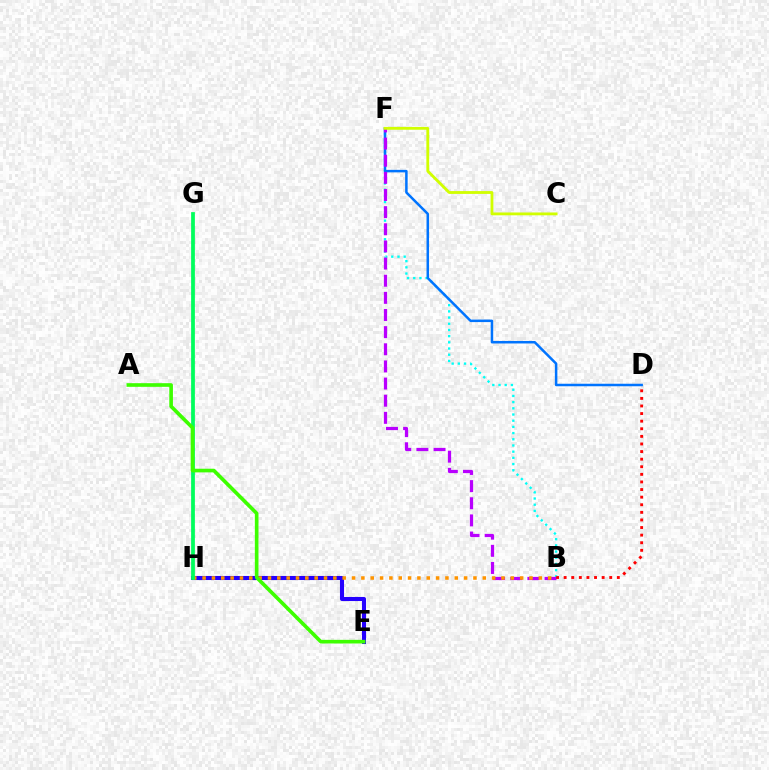{('B', 'F'): [{'color': '#00fff6', 'line_style': 'dotted', 'thickness': 1.68}, {'color': '#b900ff', 'line_style': 'dashed', 'thickness': 2.33}], ('G', 'H'): [{'color': '#ff00ac', 'line_style': 'dashed', 'thickness': 1.54}, {'color': '#00ff5c', 'line_style': 'solid', 'thickness': 2.7}], ('D', 'F'): [{'color': '#0074ff', 'line_style': 'solid', 'thickness': 1.8}], ('E', 'H'): [{'color': '#2500ff', 'line_style': 'solid', 'thickness': 2.93}], ('B', 'D'): [{'color': '#ff0000', 'line_style': 'dotted', 'thickness': 2.06}], ('B', 'H'): [{'color': '#ff9400', 'line_style': 'dotted', 'thickness': 2.54}], ('C', 'F'): [{'color': '#d1ff00', 'line_style': 'solid', 'thickness': 2.03}], ('A', 'E'): [{'color': '#3dff00', 'line_style': 'solid', 'thickness': 2.62}]}